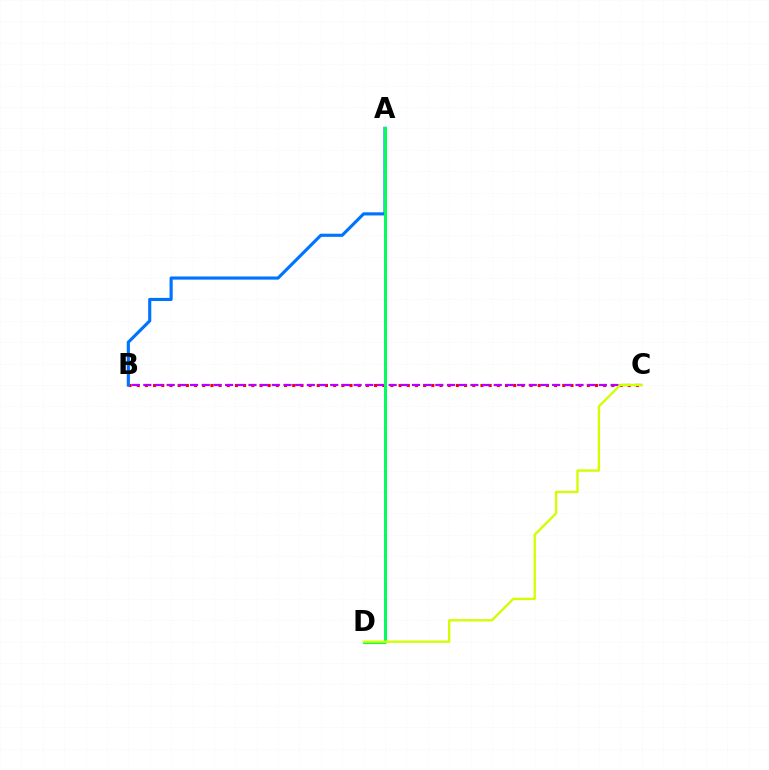{('B', 'C'): [{'color': '#ff0000', 'line_style': 'dotted', 'thickness': 2.22}, {'color': '#b900ff', 'line_style': 'dashed', 'thickness': 1.59}], ('A', 'B'): [{'color': '#0074ff', 'line_style': 'solid', 'thickness': 2.26}], ('A', 'D'): [{'color': '#00ff5c', 'line_style': 'solid', 'thickness': 2.17}], ('C', 'D'): [{'color': '#d1ff00', 'line_style': 'solid', 'thickness': 1.68}]}